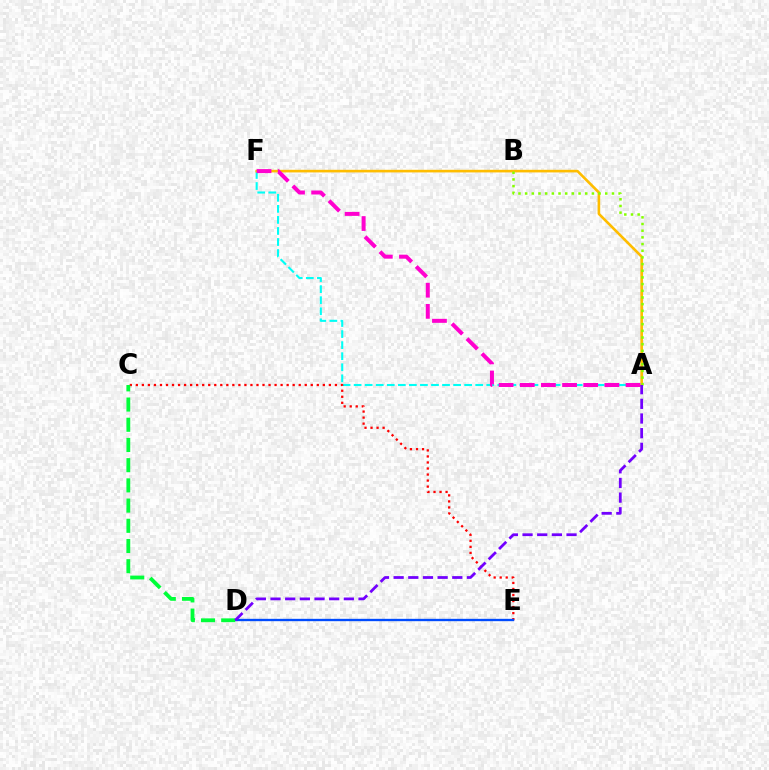{('A', 'F'): [{'color': '#00fff6', 'line_style': 'dashed', 'thickness': 1.5}, {'color': '#ffbd00', 'line_style': 'solid', 'thickness': 1.89}, {'color': '#ff00cf', 'line_style': 'dashed', 'thickness': 2.87}], ('C', 'E'): [{'color': '#ff0000', 'line_style': 'dotted', 'thickness': 1.64}], ('D', 'E'): [{'color': '#004bff', 'line_style': 'solid', 'thickness': 1.68}], ('A', 'B'): [{'color': '#84ff00', 'line_style': 'dotted', 'thickness': 1.81}], ('C', 'D'): [{'color': '#00ff39', 'line_style': 'dashed', 'thickness': 2.74}], ('A', 'D'): [{'color': '#7200ff', 'line_style': 'dashed', 'thickness': 1.99}]}